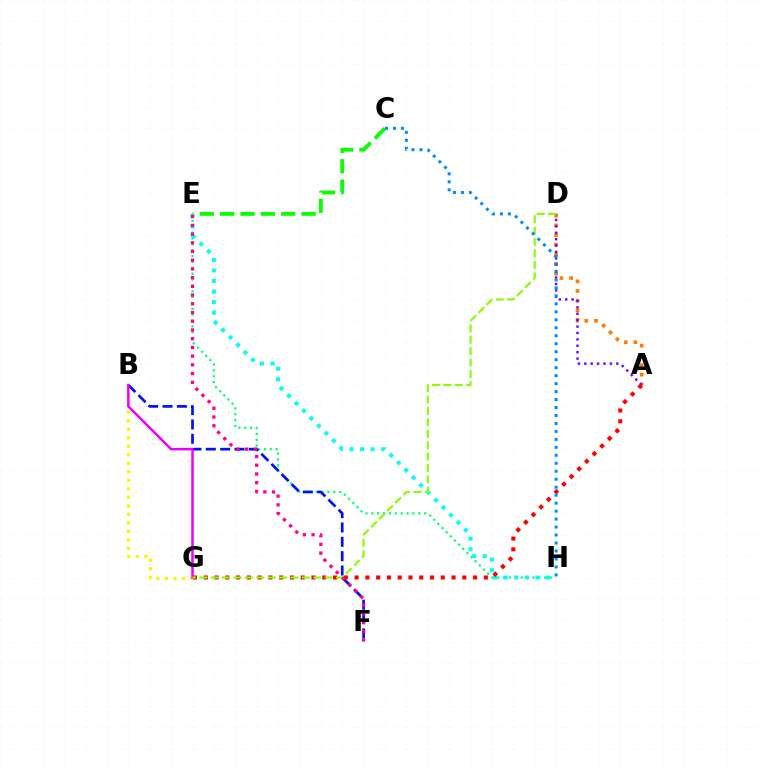{('E', 'H'): [{'color': '#00ff74', 'line_style': 'dotted', 'thickness': 1.59}, {'color': '#00fff6', 'line_style': 'dotted', 'thickness': 2.87}], ('B', 'G'): [{'color': '#fcf500', 'line_style': 'dotted', 'thickness': 2.31}, {'color': '#ee00ff', 'line_style': 'solid', 'thickness': 1.78}], ('C', 'E'): [{'color': '#08ff00', 'line_style': 'dashed', 'thickness': 2.76}], ('A', 'D'): [{'color': '#ff7c00', 'line_style': 'dotted', 'thickness': 2.63}, {'color': '#7200ff', 'line_style': 'dotted', 'thickness': 1.74}], ('B', 'F'): [{'color': '#0010ff', 'line_style': 'dashed', 'thickness': 1.95}], ('A', 'G'): [{'color': '#ff0000', 'line_style': 'dotted', 'thickness': 2.93}], ('D', 'G'): [{'color': '#84ff00', 'line_style': 'dashed', 'thickness': 1.55}], ('C', 'H'): [{'color': '#008cff', 'line_style': 'dotted', 'thickness': 2.17}], ('E', 'F'): [{'color': '#ff0094', 'line_style': 'dotted', 'thickness': 2.37}]}